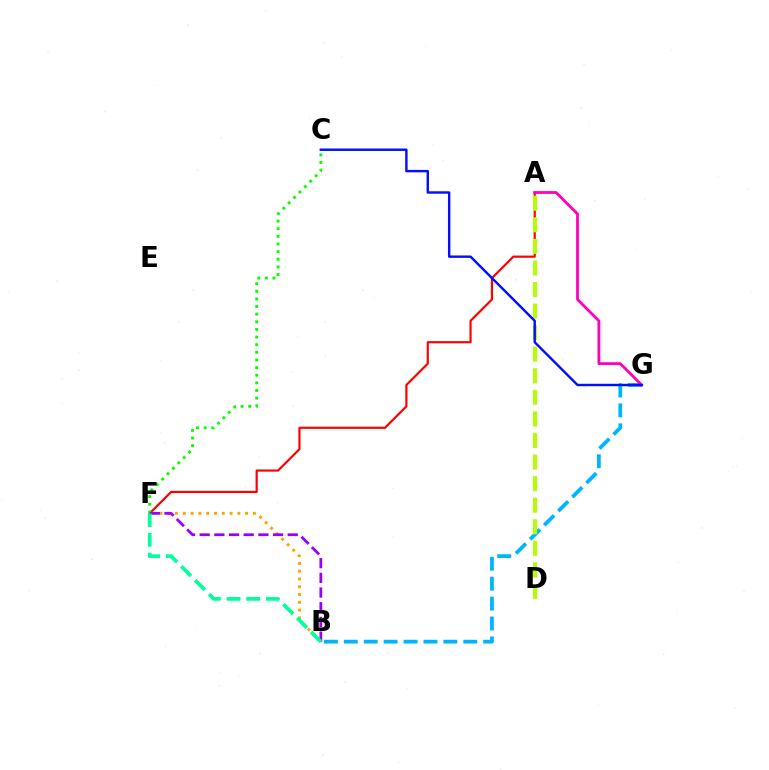{('A', 'F'): [{'color': '#ff0000', 'line_style': 'solid', 'thickness': 1.58}], ('B', 'F'): [{'color': '#ffa500', 'line_style': 'dotted', 'thickness': 2.12}, {'color': '#9b00ff', 'line_style': 'dashed', 'thickness': 1.99}, {'color': '#00ff9d', 'line_style': 'dashed', 'thickness': 2.67}], ('B', 'G'): [{'color': '#00b5ff', 'line_style': 'dashed', 'thickness': 2.71}], ('A', 'D'): [{'color': '#b3ff00', 'line_style': 'dashed', 'thickness': 2.93}], ('C', 'F'): [{'color': '#08ff00', 'line_style': 'dotted', 'thickness': 2.07}], ('A', 'G'): [{'color': '#ff00bd', 'line_style': 'solid', 'thickness': 2.01}], ('C', 'G'): [{'color': '#0010ff', 'line_style': 'solid', 'thickness': 1.74}]}